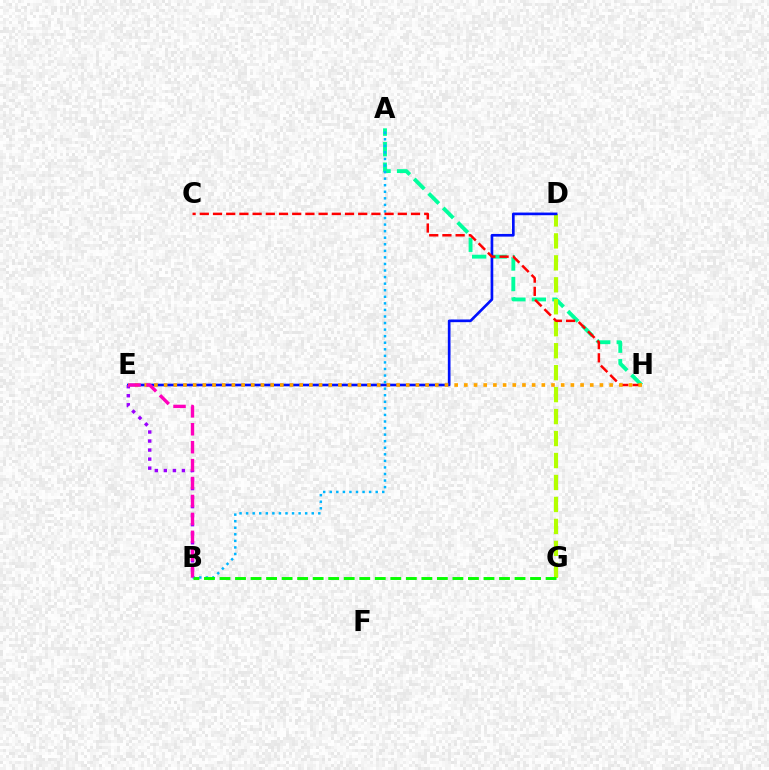{('A', 'H'): [{'color': '#00ff9d', 'line_style': 'dashed', 'thickness': 2.79}], ('D', 'G'): [{'color': '#b3ff00', 'line_style': 'dashed', 'thickness': 2.98}], ('D', 'E'): [{'color': '#0010ff', 'line_style': 'solid', 'thickness': 1.92}], ('B', 'E'): [{'color': '#9b00ff', 'line_style': 'dotted', 'thickness': 2.45}, {'color': '#ff00bd', 'line_style': 'dashed', 'thickness': 2.44}], ('A', 'B'): [{'color': '#00b5ff', 'line_style': 'dotted', 'thickness': 1.78}], ('B', 'G'): [{'color': '#08ff00', 'line_style': 'dashed', 'thickness': 2.11}], ('C', 'H'): [{'color': '#ff0000', 'line_style': 'dashed', 'thickness': 1.79}], ('E', 'H'): [{'color': '#ffa500', 'line_style': 'dotted', 'thickness': 2.63}]}